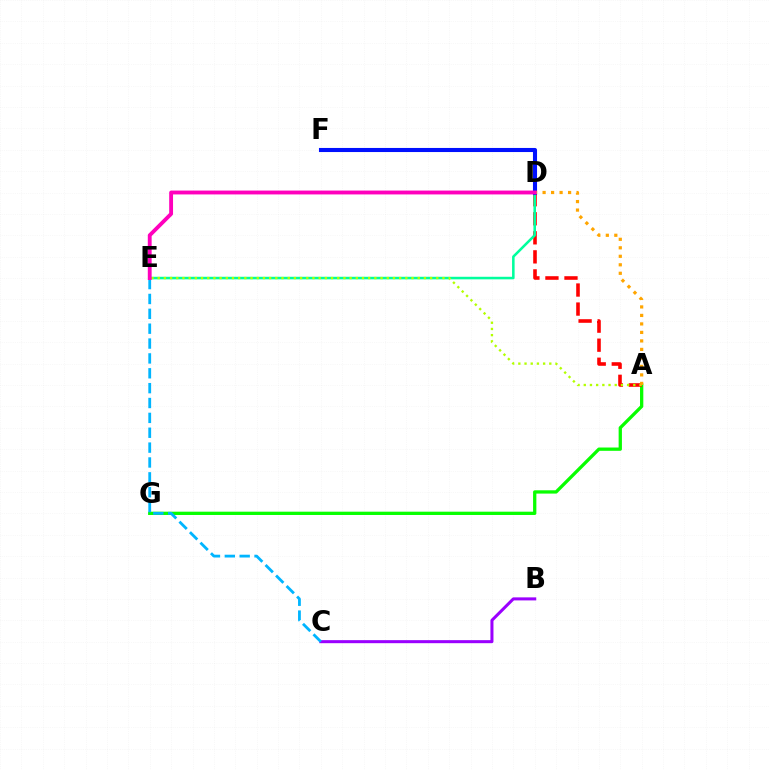{('B', 'C'): [{'color': '#9b00ff', 'line_style': 'solid', 'thickness': 2.18}], ('A', 'G'): [{'color': '#08ff00', 'line_style': 'solid', 'thickness': 2.37}], ('A', 'D'): [{'color': '#ff0000', 'line_style': 'dashed', 'thickness': 2.59}, {'color': '#ffa500', 'line_style': 'dotted', 'thickness': 2.31}], ('D', 'E'): [{'color': '#00ff9d', 'line_style': 'solid', 'thickness': 1.84}, {'color': '#ff00bd', 'line_style': 'solid', 'thickness': 2.78}], ('C', 'E'): [{'color': '#00b5ff', 'line_style': 'dashed', 'thickness': 2.02}], ('A', 'E'): [{'color': '#b3ff00', 'line_style': 'dotted', 'thickness': 1.68}], ('D', 'F'): [{'color': '#0010ff', 'line_style': 'solid', 'thickness': 2.94}]}